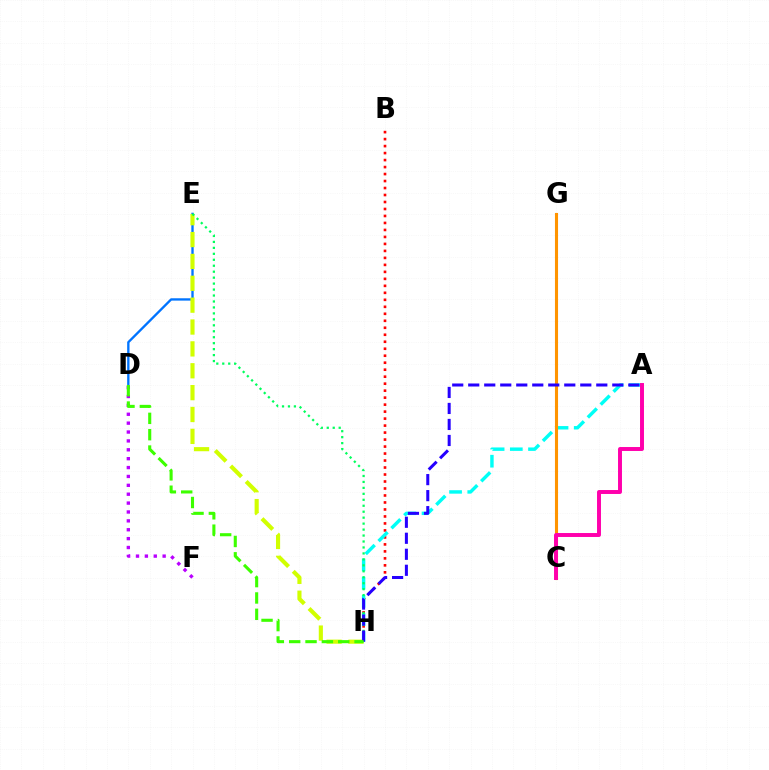{('D', 'F'): [{'color': '#b900ff', 'line_style': 'dotted', 'thickness': 2.41}], ('B', 'H'): [{'color': '#ff0000', 'line_style': 'dotted', 'thickness': 1.9}], ('D', 'E'): [{'color': '#0074ff', 'line_style': 'solid', 'thickness': 1.69}], ('E', 'H'): [{'color': '#d1ff00', 'line_style': 'dashed', 'thickness': 2.97}, {'color': '#00ff5c', 'line_style': 'dotted', 'thickness': 1.62}], ('A', 'H'): [{'color': '#00fff6', 'line_style': 'dashed', 'thickness': 2.47}, {'color': '#2500ff', 'line_style': 'dashed', 'thickness': 2.17}], ('C', 'G'): [{'color': '#ff9400', 'line_style': 'solid', 'thickness': 2.22}], ('D', 'H'): [{'color': '#3dff00', 'line_style': 'dashed', 'thickness': 2.22}], ('A', 'C'): [{'color': '#ff00ac', 'line_style': 'solid', 'thickness': 2.84}]}